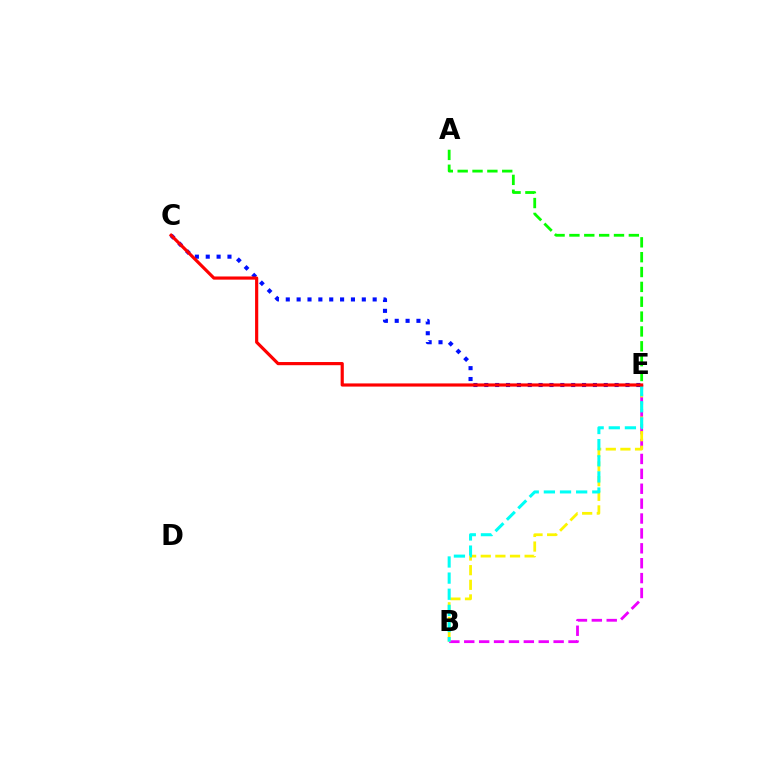{('B', 'E'): [{'color': '#ee00ff', 'line_style': 'dashed', 'thickness': 2.02}, {'color': '#fcf500', 'line_style': 'dashed', 'thickness': 1.99}, {'color': '#00fff6', 'line_style': 'dashed', 'thickness': 2.19}], ('C', 'E'): [{'color': '#0010ff', 'line_style': 'dotted', 'thickness': 2.95}, {'color': '#ff0000', 'line_style': 'solid', 'thickness': 2.28}], ('A', 'E'): [{'color': '#08ff00', 'line_style': 'dashed', 'thickness': 2.02}]}